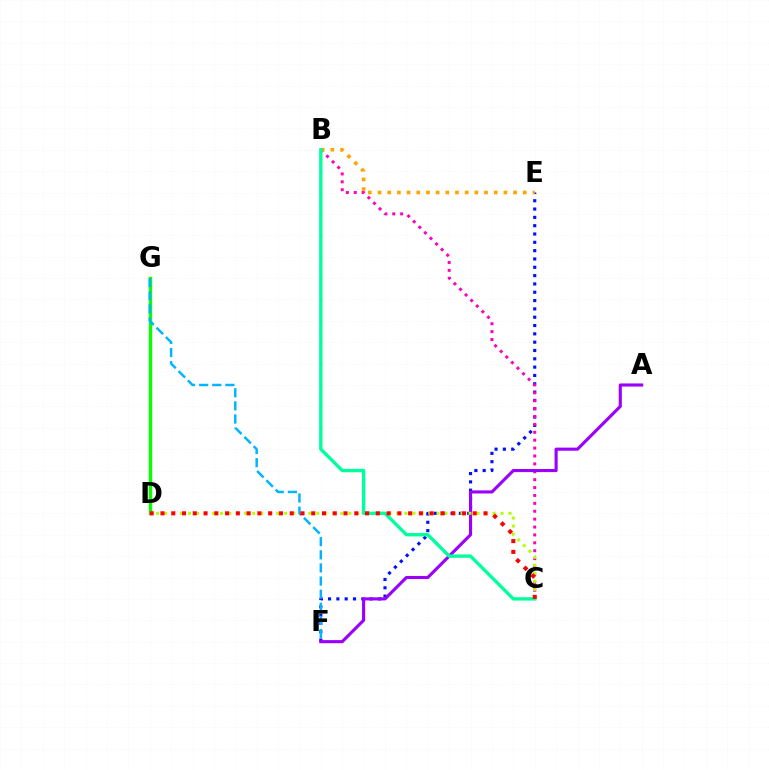{('E', 'F'): [{'color': '#0010ff', 'line_style': 'dotted', 'thickness': 2.26}], ('B', 'C'): [{'color': '#ff00bd', 'line_style': 'dotted', 'thickness': 2.14}, {'color': '#00ff9d', 'line_style': 'solid', 'thickness': 2.43}], ('B', 'E'): [{'color': '#ffa500', 'line_style': 'dotted', 'thickness': 2.63}], ('A', 'F'): [{'color': '#9b00ff', 'line_style': 'solid', 'thickness': 2.23}], ('D', 'G'): [{'color': '#08ff00', 'line_style': 'solid', 'thickness': 2.43}], ('C', 'D'): [{'color': '#b3ff00', 'line_style': 'dotted', 'thickness': 2.18}, {'color': '#ff0000', 'line_style': 'dotted', 'thickness': 2.93}], ('F', 'G'): [{'color': '#00b5ff', 'line_style': 'dashed', 'thickness': 1.78}]}